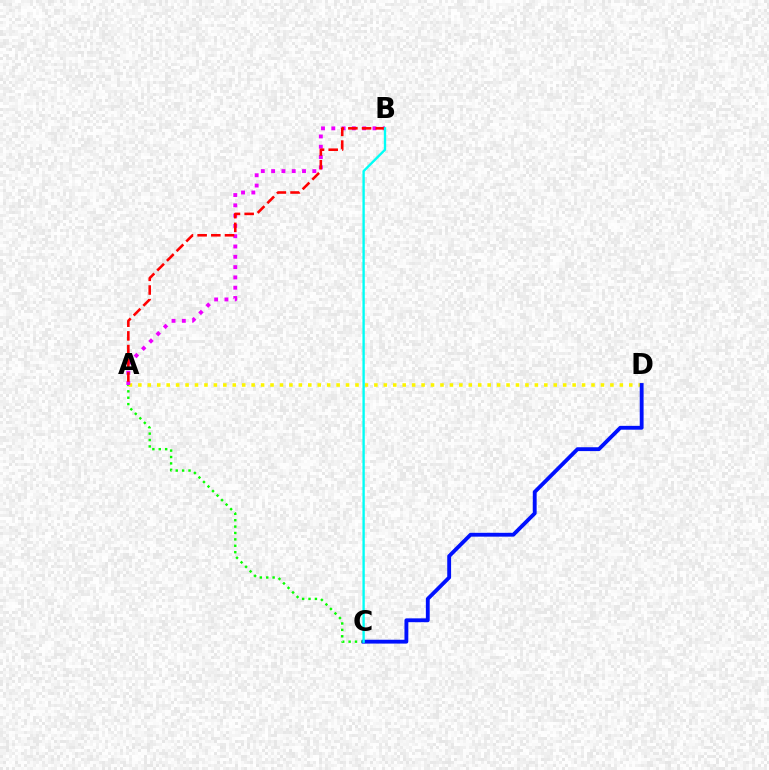{('A', 'C'): [{'color': '#08ff00', 'line_style': 'dotted', 'thickness': 1.74}], ('A', 'D'): [{'color': '#fcf500', 'line_style': 'dotted', 'thickness': 2.57}], ('A', 'B'): [{'color': '#ee00ff', 'line_style': 'dotted', 'thickness': 2.8}, {'color': '#ff0000', 'line_style': 'dashed', 'thickness': 1.86}], ('C', 'D'): [{'color': '#0010ff', 'line_style': 'solid', 'thickness': 2.77}], ('B', 'C'): [{'color': '#00fff6', 'line_style': 'solid', 'thickness': 1.7}]}